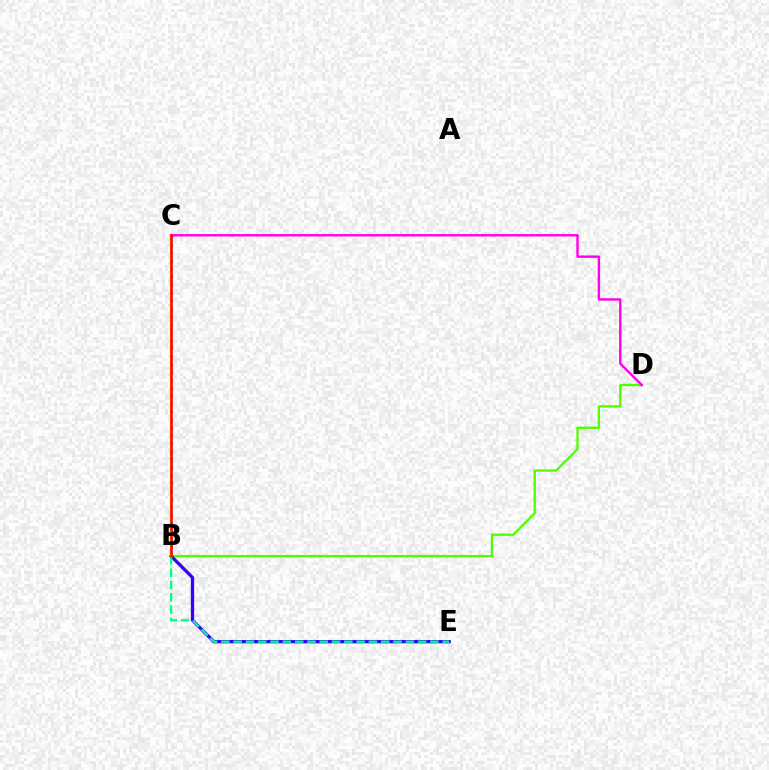{('B', 'D'): [{'color': '#4fff00', 'line_style': 'solid', 'thickness': 1.67}], ('B', 'E'): [{'color': '#3700ff', 'line_style': 'solid', 'thickness': 2.36}, {'color': '#00ff86', 'line_style': 'dashed', 'thickness': 1.67}], ('B', 'C'): [{'color': '#009eff', 'line_style': 'dotted', 'thickness': 2.16}, {'color': '#ffd500', 'line_style': 'solid', 'thickness': 1.71}, {'color': '#ff0000', 'line_style': 'solid', 'thickness': 1.8}], ('C', 'D'): [{'color': '#ff00ed', 'line_style': 'solid', 'thickness': 1.72}]}